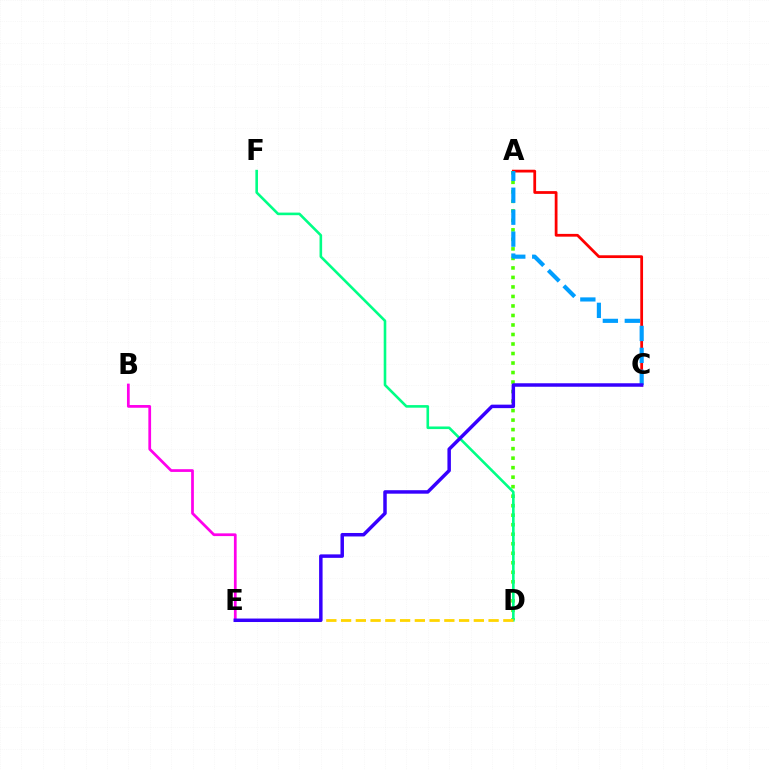{('A', 'C'): [{'color': '#ff0000', 'line_style': 'solid', 'thickness': 1.99}, {'color': '#009eff', 'line_style': 'dashed', 'thickness': 2.98}], ('A', 'D'): [{'color': '#4fff00', 'line_style': 'dotted', 'thickness': 2.58}], ('B', 'E'): [{'color': '#ff00ed', 'line_style': 'solid', 'thickness': 1.97}], ('D', 'F'): [{'color': '#00ff86', 'line_style': 'solid', 'thickness': 1.87}], ('D', 'E'): [{'color': '#ffd500', 'line_style': 'dashed', 'thickness': 2.0}], ('C', 'E'): [{'color': '#3700ff', 'line_style': 'solid', 'thickness': 2.51}]}